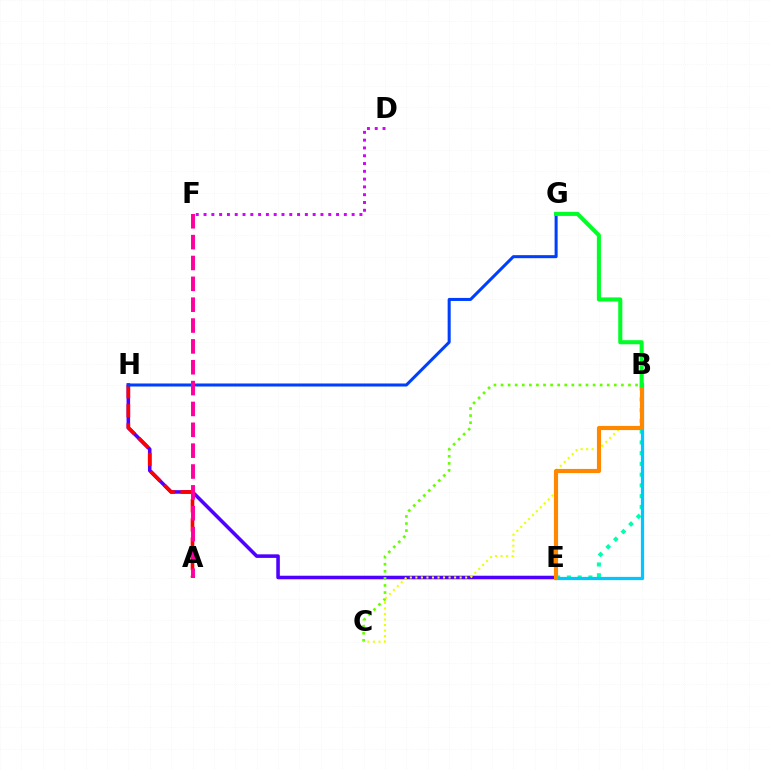{('E', 'H'): [{'color': '#4f00ff', 'line_style': 'solid', 'thickness': 2.56}], ('B', 'C'): [{'color': '#66ff00', 'line_style': 'dotted', 'thickness': 1.92}, {'color': '#eeff00', 'line_style': 'dotted', 'thickness': 1.5}], ('D', 'F'): [{'color': '#d600ff', 'line_style': 'dotted', 'thickness': 2.12}], ('B', 'E'): [{'color': '#00ffaf', 'line_style': 'dotted', 'thickness': 2.92}, {'color': '#00c7ff', 'line_style': 'solid', 'thickness': 2.33}, {'color': '#ff8800', 'line_style': 'solid', 'thickness': 2.99}], ('A', 'H'): [{'color': '#ff0000', 'line_style': 'dashed', 'thickness': 2.6}], ('G', 'H'): [{'color': '#003fff', 'line_style': 'solid', 'thickness': 2.18}], ('B', 'G'): [{'color': '#00ff27', 'line_style': 'solid', 'thickness': 2.93}], ('A', 'F'): [{'color': '#ff00a0', 'line_style': 'dashed', 'thickness': 2.83}]}